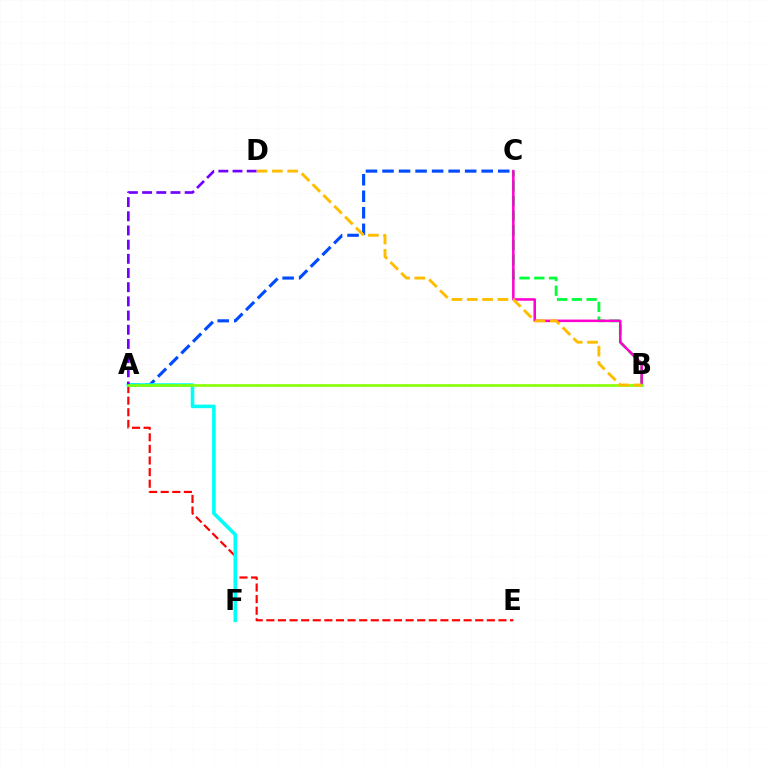{('B', 'C'): [{'color': '#00ff39', 'line_style': 'dashed', 'thickness': 2.0}, {'color': '#ff00cf', 'line_style': 'solid', 'thickness': 1.82}], ('A', 'C'): [{'color': '#004bff', 'line_style': 'dashed', 'thickness': 2.25}], ('A', 'E'): [{'color': '#ff0000', 'line_style': 'dashed', 'thickness': 1.58}], ('A', 'F'): [{'color': '#00fff6', 'line_style': 'solid', 'thickness': 2.58}], ('A', 'D'): [{'color': '#7200ff', 'line_style': 'dashed', 'thickness': 1.93}], ('A', 'B'): [{'color': '#84ff00', 'line_style': 'solid', 'thickness': 1.87}], ('B', 'D'): [{'color': '#ffbd00', 'line_style': 'dashed', 'thickness': 2.08}]}